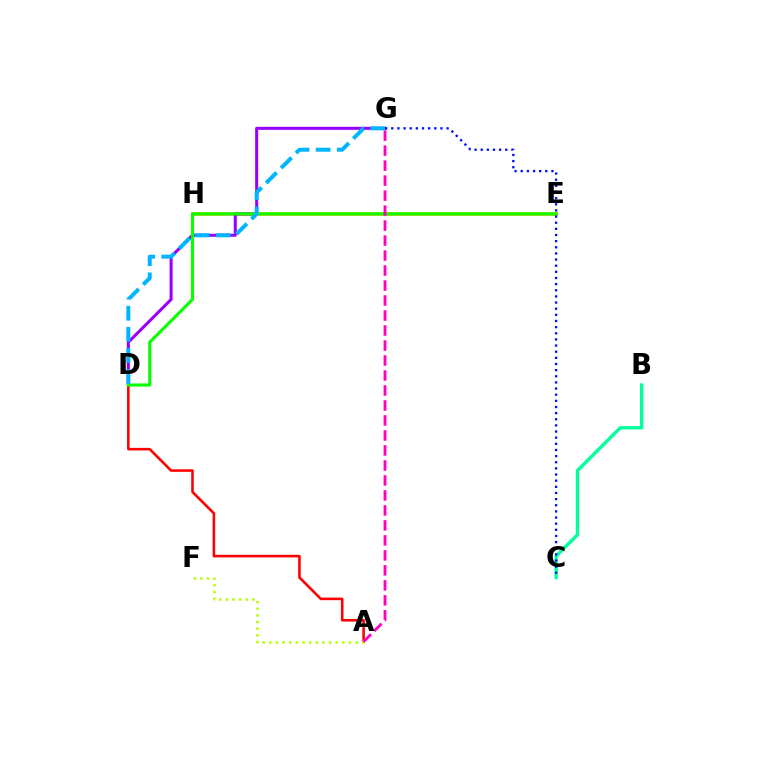{('E', 'H'): [{'color': '#ffa500', 'line_style': 'solid', 'thickness': 2.54}], ('D', 'G'): [{'color': '#9b00ff', 'line_style': 'solid', 'thickness': 2.19}, {'color': '#00b5ff', 'line_style': 'dashed', 'thickness': 2.87}], ('B', 'C'): [{'color': '#00ff9d', 'line_style': 'solid', 'thickness': 2.4}], ('A', 'D'): [{'color': '#ff0000', 'line_style': 'solid', 'thickness': 1.85}], ('D', 'E'): [{'color': '#08ff00', 'line_style': 'solid', 'thickness': 2.23}], ('A', 'F'): [{'color': '#b3ff00', 'line_style': 'dotted', 'thickness': 1.81}], ('C', 'G'): [{'color': '#0010ff', 'line_style': 'dotted', 'thickness': 1.67}], ('A', 'G'): [{'color': '#ff00bd', 'line_style': 'dashed', 'thickness': 2.04}]}